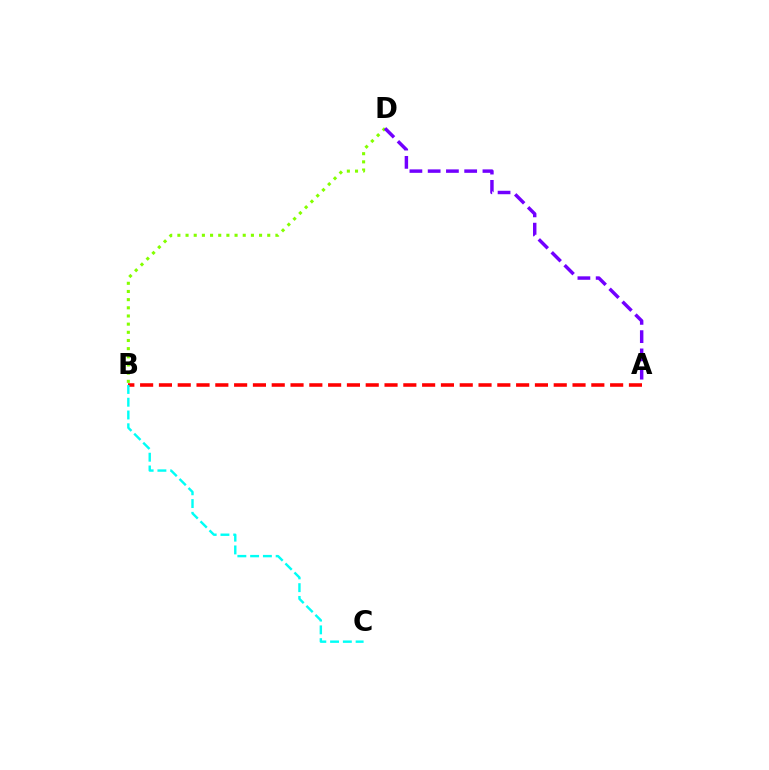{('B', 'D'): [{'color': '#84ff00', 'line_style': 'dotted', 'thickness': 2.22}], ('A', 'B'): [{'color': '#ff0000', 'line_style': 'dashed', 'thickness': 2.55}], ('B', 'C'): [{'color': '#00fff6', 'line_style': 'dashed', 'thickness': 1.73}], ('A', 'D'): [{'color': '#7200ff', 'line_style': 'dashed', 'thickness': 2.48}]}